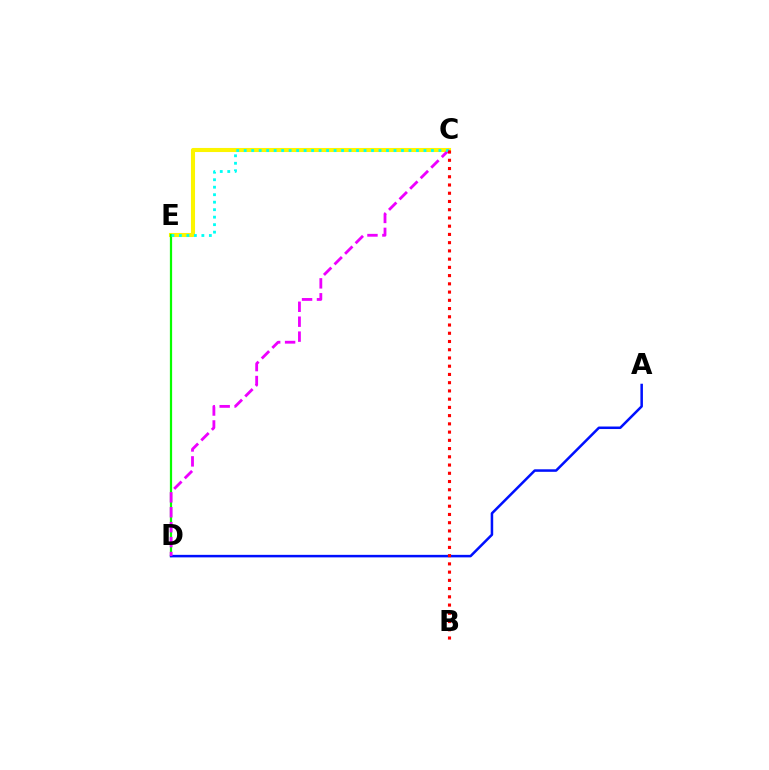{('C', 'E'): [{'color': '#fcf500', 'line_style': 'solid', 'thickness': 2.93}, {'color': '#00fff6', 'line_style': 'dotted', 'thickness': 2.03}], ('D', 'E'): [{'color': '#08ff00', 'line_style': 'solid', 'thickness': 1.61}], ('A', 'D'): [{'color': '#0010ff', 'line_style': 'solid', 'thickness': 1.82}], ('C', 'D'): [{'color': '#ee00ff', 'line_style': 'dashed', 'thickness': 2.03}], ('B', 'C'): [{'color': '#ff0000', 'line_style': 'dotted', 'thickness': 2.24}]}